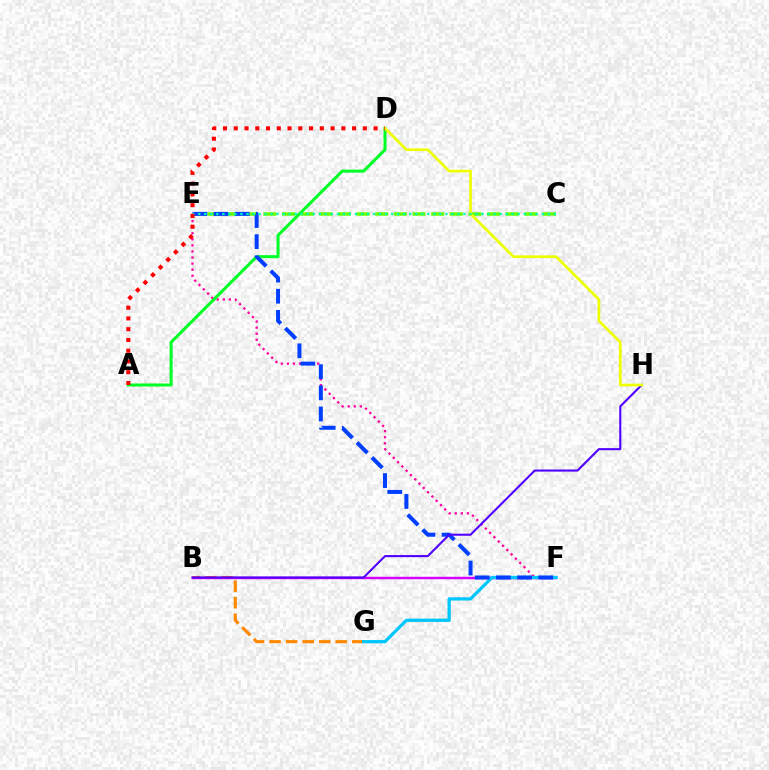{('B', 'G'): [{'color': '#ff8800', 'line_style': 'dashed', 'thickness': 2.25}], ('B', 'F'): [{'color': '#d600ff', 'line_style': 'solid', 'thickness': 1.77}], ('E', 'F'): [{'color': '#ff00a0', 'line_style': 'dotted', 'thickness': 1.65}, {'color': '#003fff', 'line_style': 'dashed', 'thickness': 2.87}], ('F', 'G'): [{'color': '#00c7ff', 'line_style': 'solid', 'thickness': 2.35}], ('C', 'E'): [{'color': '#66ff00', 'line_style': 'dashed', 'thickness': 2.53}, {'color': '#00ffaf', 'line_style': 'dotted', 'thickness': 1.64}], ('A', 'D'): [{'color': '#00ff27', 'line_style': 'solid', 'thickness': 2.17}, {'color': '#ff0000', 'line_style': 'dotted', 'thickness': 2.92}], ('B', 'H'): [{'color': '#4f00ff', 'line_style': 'solid', 'thickness': 1.5}], ('D', 'H'): [{'color': '#eeff00', 'line_style': 'solid', 'thickness': 1.93}]}